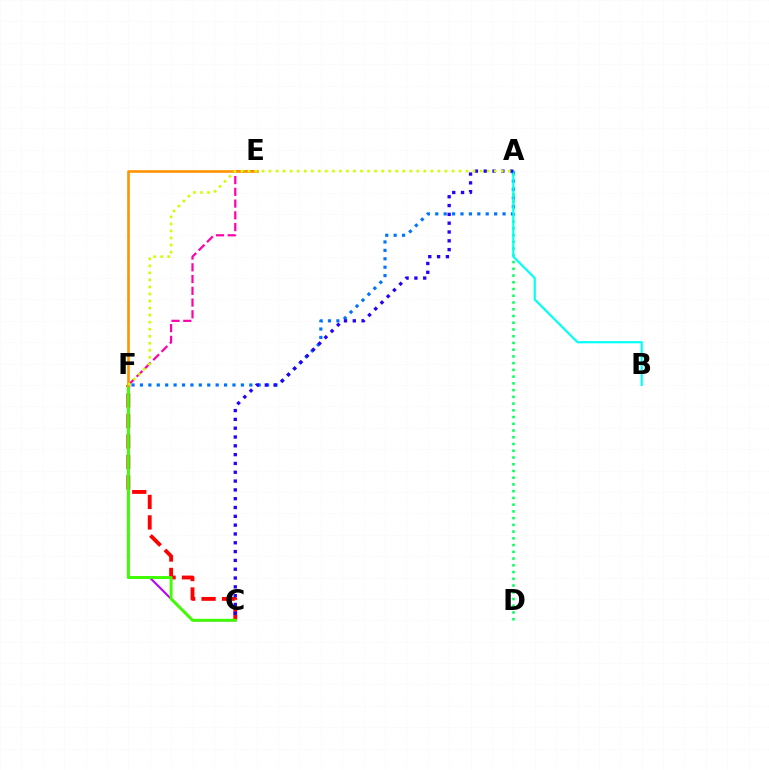{('E', 'F'): [{'color': '#ff00ac', 'line_style': 'dashed', 'thickness': 1.6}, {'color': '#ff9400', 'line_style': 'solid', 'thickness': 1.88}], ('C', 'F'): [{'color': '#ff0000', 'line_style': 'dashed', 'thickness': 2.78}, {'color': '#b900ff', 'line_style': 'solid', 'thickness': 1.5}, {'color': '#3dff00', 'line_style': 'solid', 'thickness': 2.11}], ('A', 'D'): [{'color': '#00ff5c', 'line_style': 'dotted', 'thickness': 1.83}], ('A', 'F'): [{'color': '#0074ff', 'line_style': 'dotted', 'thickness': 2.29}, {'color': '#d1ff00', 'line_style': 'dotted', 'thickness': 1.91}], ('A', 'B'): [{'color': '#00fff6', 'line_style': 'solid', 'thickness': 1.57}], ('A', 'C'): [{'color': '#2500ff', 'line_style': 'dotted', 'thickness': 2.39}]}